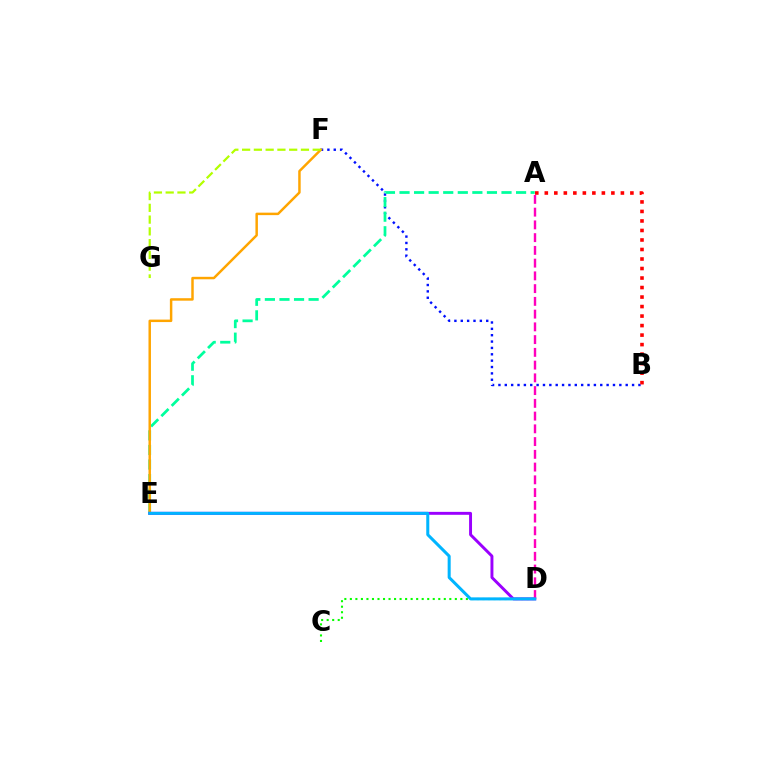{('B', 'F'): [{'color': '#0010ff', 'line_style': 'dotted', 'thickness': 1.73}], ('A', 'E'): [{'color': '#00ff9d', 'line_style': 'dashed', 'thickness': 1.98}], ('A', 'B'): [{'color': '#ff0000', 'line_style': 'dotted', 'thickness': 2.58}], ('E', 'F'): [{'color': '#ffa500', 'line_style': 'solid', 'thickness': 1.78}], ('D', 'E'): [{'color': '#9b00ff', 'line_style': 'solid', 'thickness': 2.11}, {'color': '#00b5ff', 'line_style': 'solid', 'thickness': 2.18}], ('C', 'D'): [{'color': '#08ff00', 'line_style': 'dotted', 'thickness': 1.5}], ('F', 'G'): [{'color': '#b3ff00', 'line_style': 'dashed', 'thickness': 1.6}], ('A', 'D'): [{'color': '#ff00bd', 'line_style': 'dashed', 'thickness': 1.73}]}